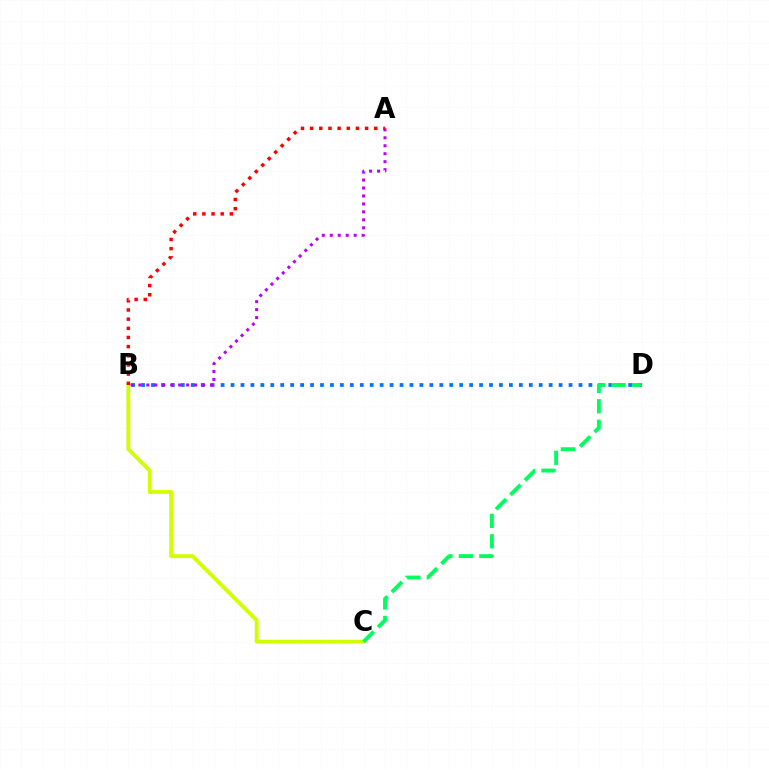{('B', 'D'): [{'color': '#0074ff', 'line_style': 'dotted', 'thickness': 2.7}], ('A', 'B'): [{'color': '#b900ff', 'line_style': 'dotted', 'thickness': 2.16}, {'color': '#ff0000', 'line_style': 'dotted', 'thickness': 2.49}], ('B', 'C'): [{'color': '#d1ff00', 'line_style': 'solid', 'thickness': 2.8}], ('C', 'D'): [{'color': '#00ff5c', 'line_style': 'dashed', 'thickness': 2.78}]}